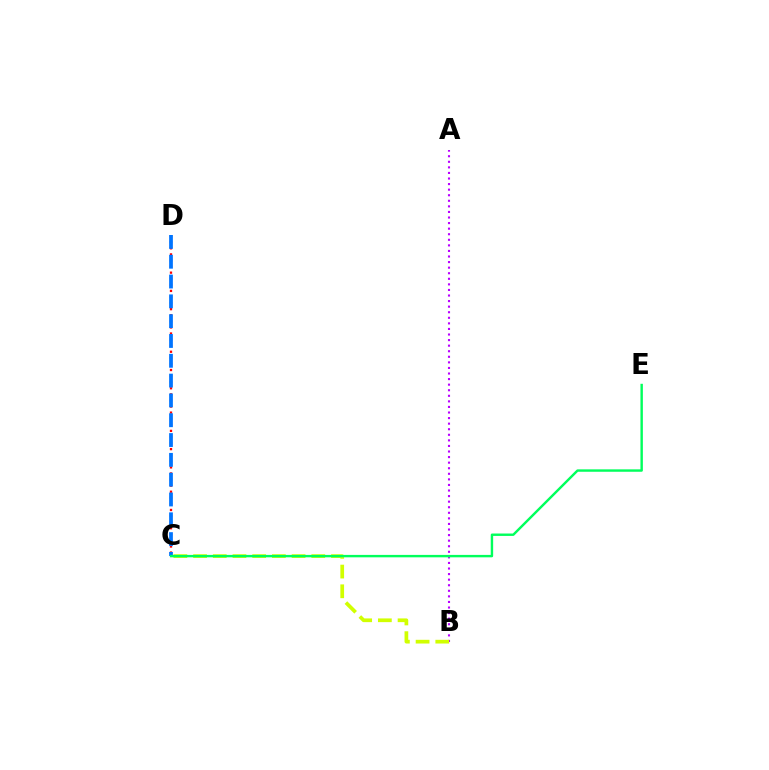{('C', 'D'): [{'color': '#ff0000', 'line_style': 'dotted', 'thickness': 1.65}, {'color': '#0074ff', 'line_style': 'dashed', 'thickness': 2.69}], ('A', 'B'): [{'color': '#b900ff', 'line_style': 'dotted', 'thickness': 1.51}], ('B', 'C'): [{'color': '#d1ff00', 'line_style': 'dashed', 'thickness': 2.68}], ('C', 'E'): [{'color': '#00ff5c', 'line_style': 'solid', 'thickness': 1.74}]}